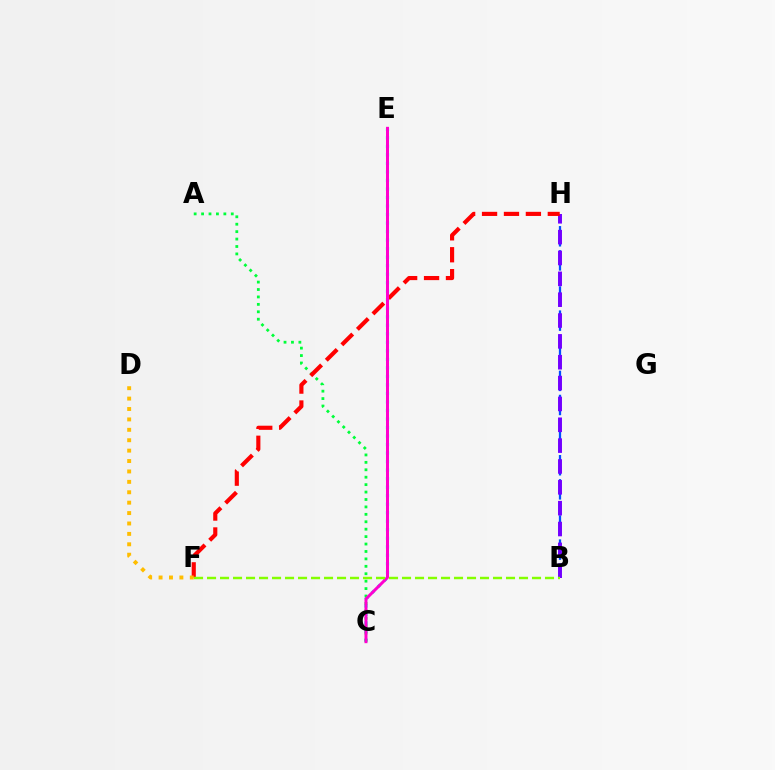{('C', 'E'): [{'color': '#00fff6', 'line_style': 'dotted', 'thickness': 2.31}, {'color': '#ff00cf', 'line_style': 'solid', 'thickness': 2.16}], ('A', 'C'): [{'color': '#00ff39', 'line_style': 'dotted', 'thickness': 2.02}], ('B', 'H'): [{'color': '#004bff', 'line_style': 'dashed', 'thickness': 1.64}, {'color': '#7200ff', 'line_style': 'dashed', 'thickness': 2.83}], ('F', 'H'): [{'color': '#ff0000', 'line_style': 'dashed', 'thickness': 2.98}], ('B', 'F'): [{'color': '#84ff00', 'line_style': 'dashed', 'thickness': 1.77}], ('D', 'F'): [{'color': '#ffbd00', 'line_style': 'dotted', 'thickness': 2.83}]}